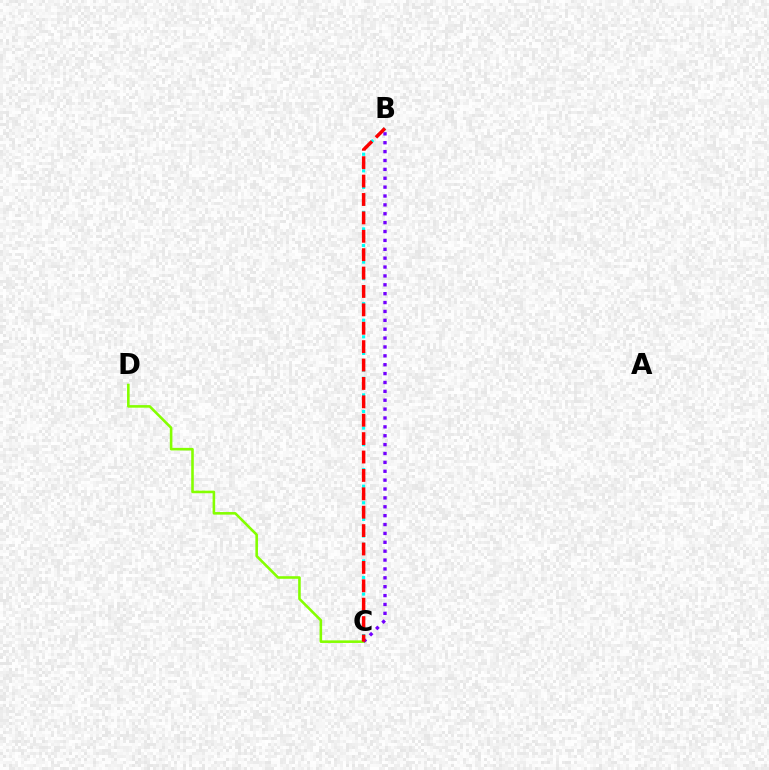{('B', 'C'): [{'color': '#00fff6', 'line_style': 'dotted', 'thickness': 2.25}, {'color': '#7200ff', 'line_style': 'dotted', 'thickness': 2.41}, {'color': '#ff0000', 'line_style': 'dashed', 'thickness': 2.5}], ('C', 'D'): [{'color': '#84ff00', 'line_style': 'solid', 'thickness': 1.86}]}